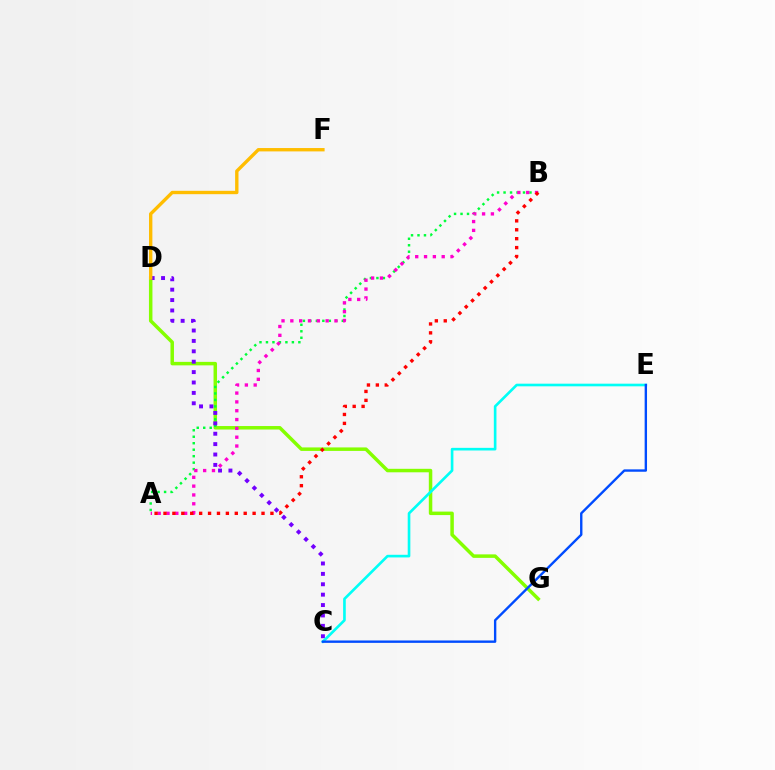{('D', 'G'): [{'color': '#84ff00', 'line_style': 'solid', 'thickness': 2.51}], ('A', 'B'): [{'color': '#00ff39', 'line_style': 'dotted', 'thickness': 1.76}, {'color': '#ff00cf', 'line_style': 'dotted', 'thickness': 2.4}, {'color': '#ff0000', 'line_style': 'dotted', 'thickness': 2.42}], ('C', 'D'): [{'color': '#7200ff', 'line_style': 'dotted', 'thickness': 2.82}], ('C', 'E'): [{'color': '#00fff6', 'line_style': 'solid', 'thickness': 1.9}, {'color': '#004bff', 'line_style': 'solid', 'thickness': 1.71}], ('D', 'F'): [{'color': '#ffbd00', 'line_style': 'solid', 'thickness': 2.42}]}